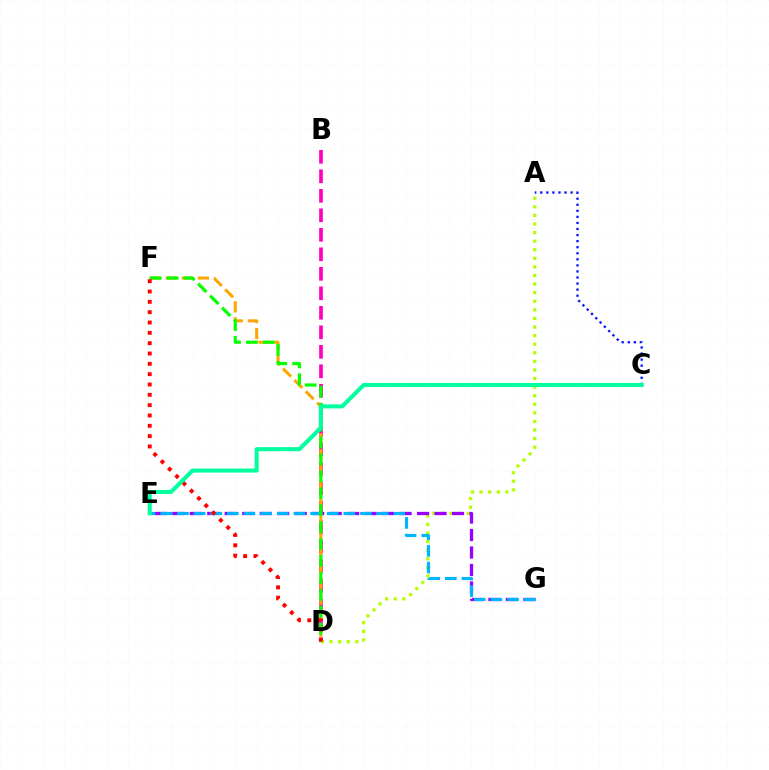{('B', 'D'): [{'color': '#ff00bd', 'line_style': 'dashed', 'thickness': 2.65}], ('A', 'C'): [{'color': '#0010ff', 'line_style': 'dotted', 'thickness': 1.65}], ('A', 'D'): [{'color': '#b3ff00', 'line_style': 'dotted', 'thickness': 2.33}], ('E', 'G'): [{'color': '#9b00ff', 'line_style': 'dashed', 'thickness': 2.38}, {'color': '#00b5ff', 'line_style': 'dashed', 'thickness': 2.26}], ('D', 'F'): [{'color': '#ffa500', 'line_style': 'dashed', 'thickness': 2.18}, {'color': '#08ff00', 'line_style': 'dashed', 'thickness': 2.3}, {'color': '#ff0000', 'line_style': 'dotted', 'thickness': 2.81}], ('C', 'E'): [{'color': '#00ff9d', 'line_style': 'solid', 'thickness': 2.91}]}